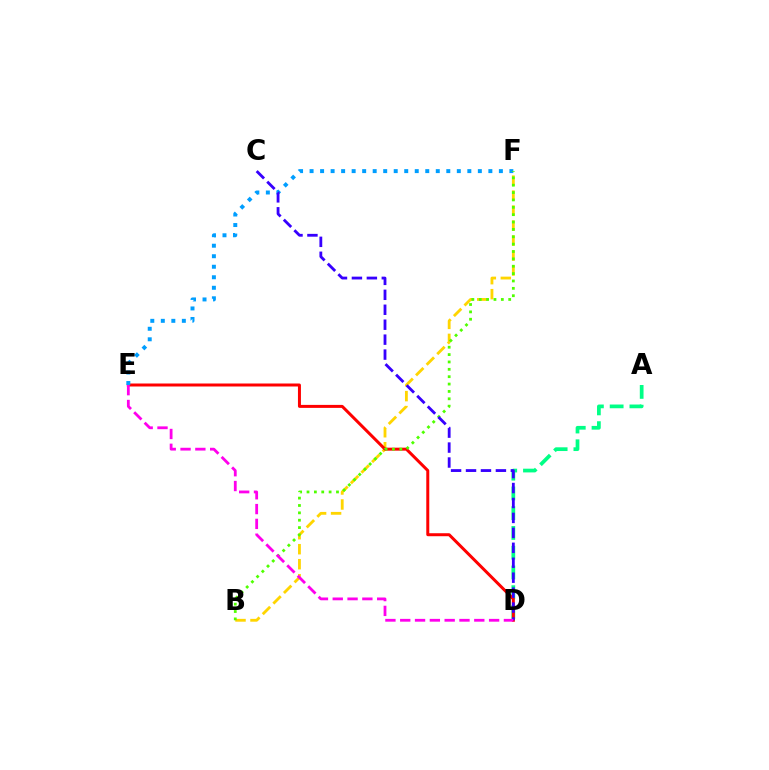{('A', 'D'): [{'color': '#00ff86', 'line_style': 'dashed', 'thickness': 2.68}], ('B', 'F'): [{'color': '#ffd500', 'line_style': 'dashed', 'thickness': 2.04}, {'color': '#4fff00', 'line_style': 'dotted', 'thickness': 2.0}], ('D', 'E'): [{'color': '#ff0000', 'line_style': 'solid', 'thickness': 2.15}, {'color': '#ff00ed', 'line_style': 'dashed', 'thickness': 2.01}], ('E', 'F'): [{'color': '#009eff', 'line_style': 'dotted', 'thickness': 2.86}], ('C', 'D'): [{'color': '#3700ff', 'line_style': 'dashed', 'thickness': 2.03}]}